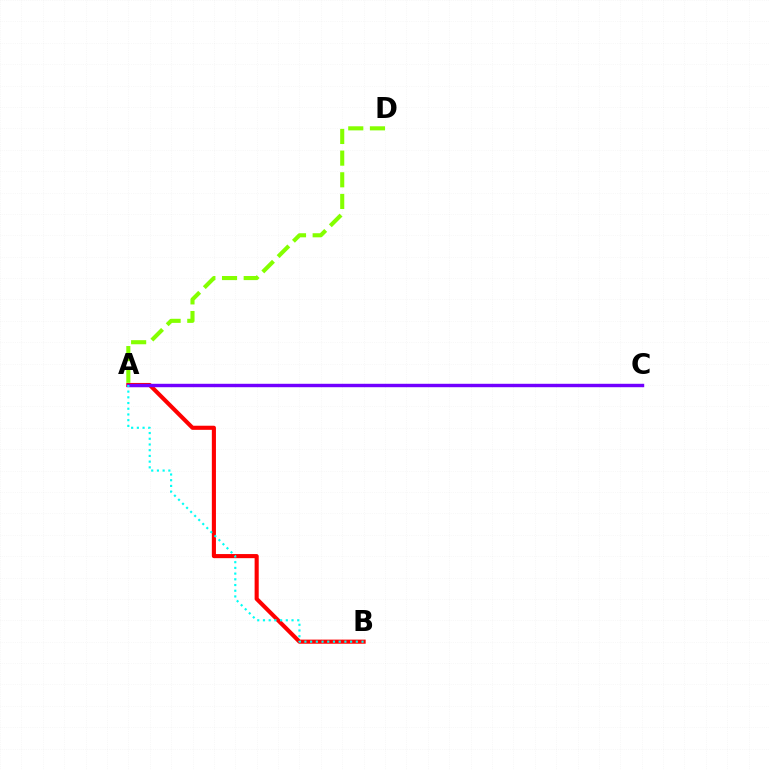{('A', 'B'): [{'color': '#ff0000', 'line_style': 'solid', 'thickness': 2.96}, {'color': '#00fff6', 'line_style': 'dotted', 'thickness': 1.55}], ('A', 'C'): [{'color': '#7200ff', 'line_style': 'solid', 'thickness': 2.46}], ('A', 'D'): [{'color': '#84ff00', 'line_style': 'dashed', 'thickness': 2.94}]}